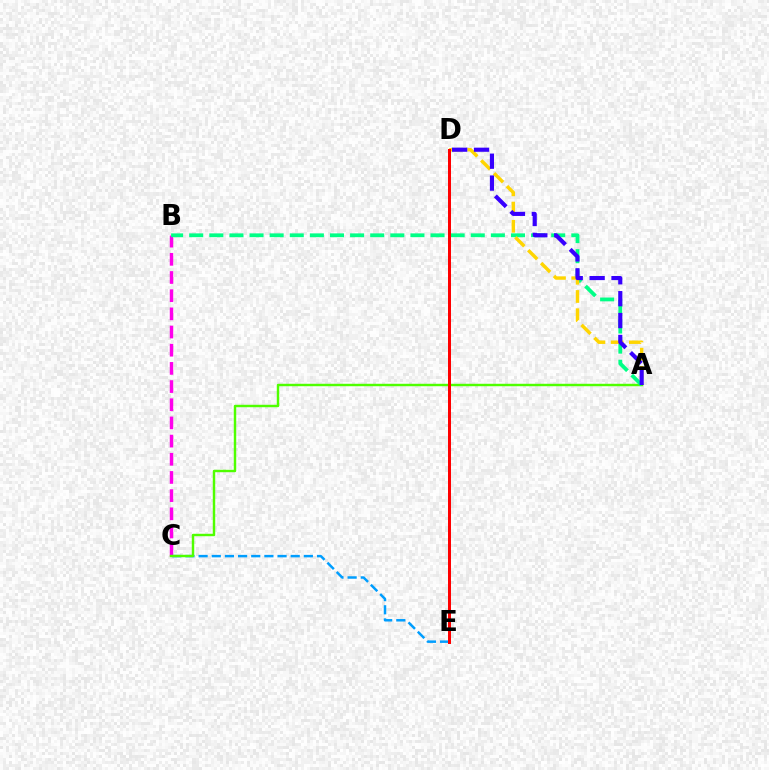{('B', 'C'): [{'color': '#ff00ed', 'line_style': 'dashed', 'thickness': 2.47}], ('C', 'E'): [{'color': '#009eff', 'line_style': 'dashed', 'thickness': 1.79}], ('A', 'C'): [{'color': '#4fff00', 'line_style': 'solid', 'thickness': 1.76}], ('A', 'B'): [{'color': '#00ff86', 'line_style': 'dashed', 'thickness': 2.73}], ('A', 'D'): [{'color': '#ffd500', 'line_style': 'dashed', 'thickness': 2.47}, {'color': '#3700ff', 'line_style': 'dashed', 'thickness': 2.97}], ('D', 'E'): [{'color': '#ff0000', 'line_style': 'solid', 'thickness': 2.16}]}